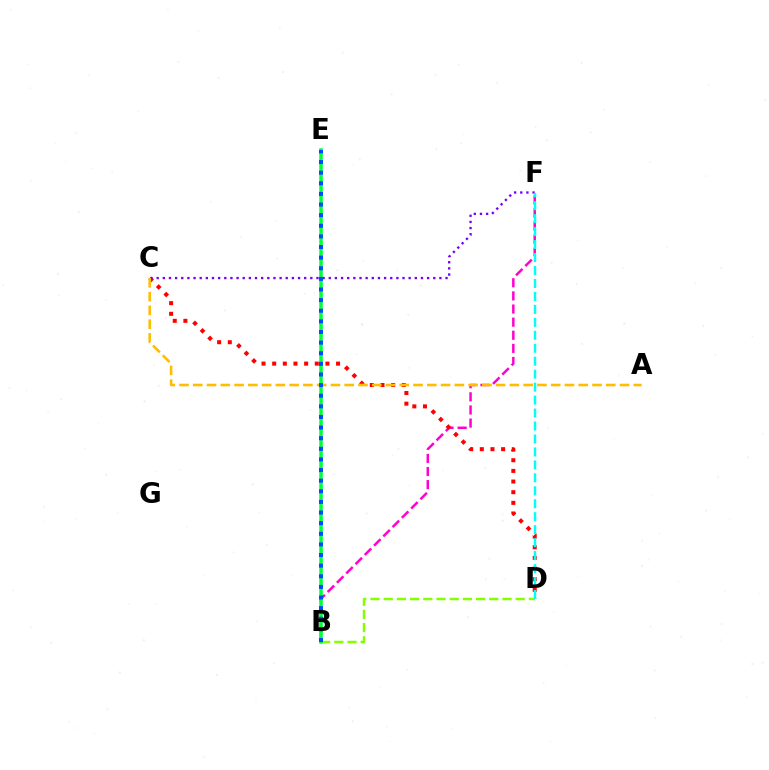{('B', 'F'): [{'color': '#ff00cf', 'line_style': 'dashed', 'thickness': 1.78}], ('C', 'D'): [{'color': '#ff0000', 'line_style': 'dotted', 'thickness': 2.89}], ('C', 'F'): [{'color': '#7200ff', 'line_style': 'dotted', 'thickness': 1.67}], ('A', 'C'): [{'color': '#ffbd00', 'line_style': 'dashed', 'thickness': 1.87}], ('B', 'D'): [{'color': '#84ff00', 'line_style': 'dashed', 'thickness': 1.79}], ('D', 'F'): [{'color': '#00fff6', 'line_style': 'dashed', 'thickness': 1.76}], ('B', 'E'): [{'color': '#00ff39', 'line_style': 'solid', 'thickness': 2.53}, {'color': '#004bff', 'line_style': 'dotted', 'thickness': 2.89}]}